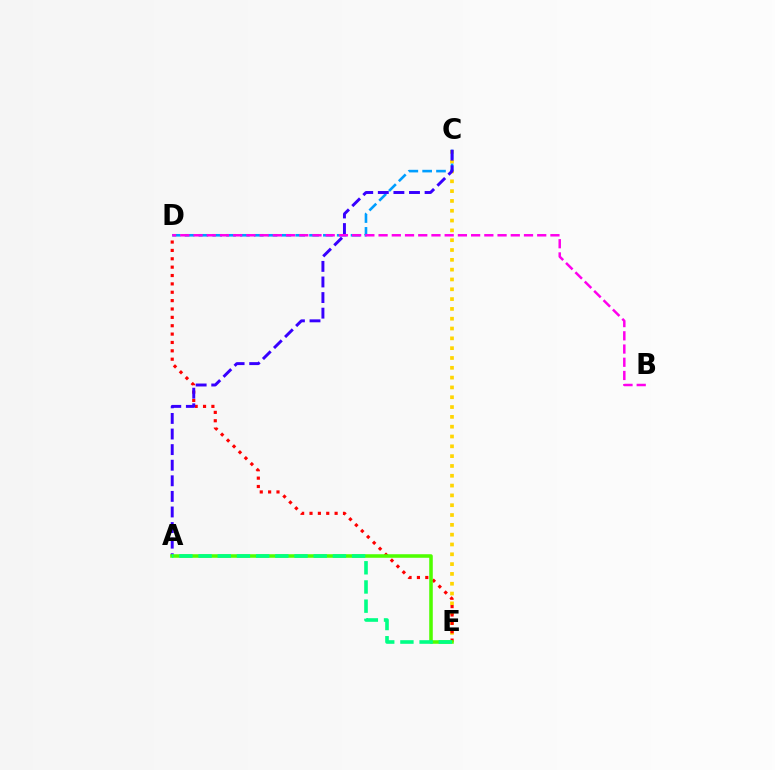{('C', 'E'): [{'color': '#ffd500', 'line_style': 'dotted', 'thickness': 2.67}], ('C', 'D'): [{'color': '#009eff', 'line_style': 'dashed', 'thickness': 1.88}], ('D', 'E'): [{'color': '#ff0000', 'line_style': 'dotted', 'thickness': 2.27}], ('A', 'C'): [{'color': '#3700ff', 'line_style': 'dashed', 'thickness': 2.12}], ('A', 'E'): [{'color': '#4fff00', 'line_style': 'solid', 'thickness': 2.56}, {'color': '#00ff86', 'line_style': 'dashed', 'thickness': 2.61}], ('B', 'D'): [{'color': '#ff00ed', 'line_style': 'dashed', 'thickness': 1.8}]}